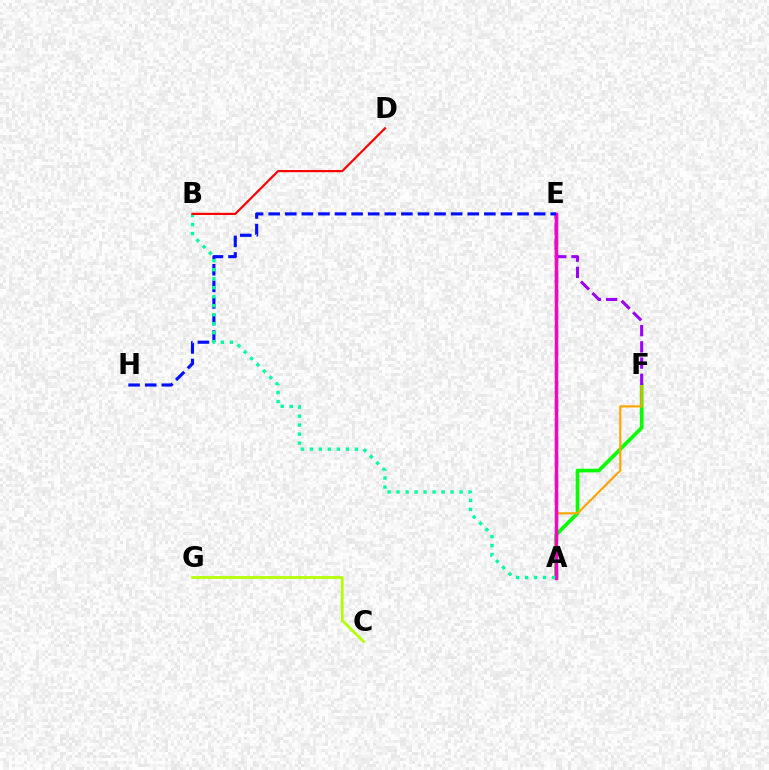{('A', 'F'): [{'color': '#08ff00', 'line_style': 'solid', 'thickness': 2.65}, {'color': '#ffa500', 'line_style': 'solid', 'thickness': 1.55}], ('A', 'E'): [{'color': '#00b5ff', 'line_style': 'dashed', 'thickness': 2.51}, {'color': '#ff00bd', 'line_style': 'solid', 'thickness': 2.47}], ('C', 'G'): [{'color': '#b3ff00', 'line_style': 'solid', 'thickness': 1.96}], ('E', 'F'): [{'color': '#9b00ff', 'line_style': 'dashed', 'thickness': 2.2}], ('E', 'H'): [{'color': '#0010ff', 'line_style': 'dashed', 'thickness': 2.25}], ('A', 'B'): [{'color': '#00ff9d', 'line_style': 'dotted', 'thickness': 2.44}], ('B', 'D'): [{'color': '#ff0000', 'line_style': 'solid', 'thickness': 1.58}]}